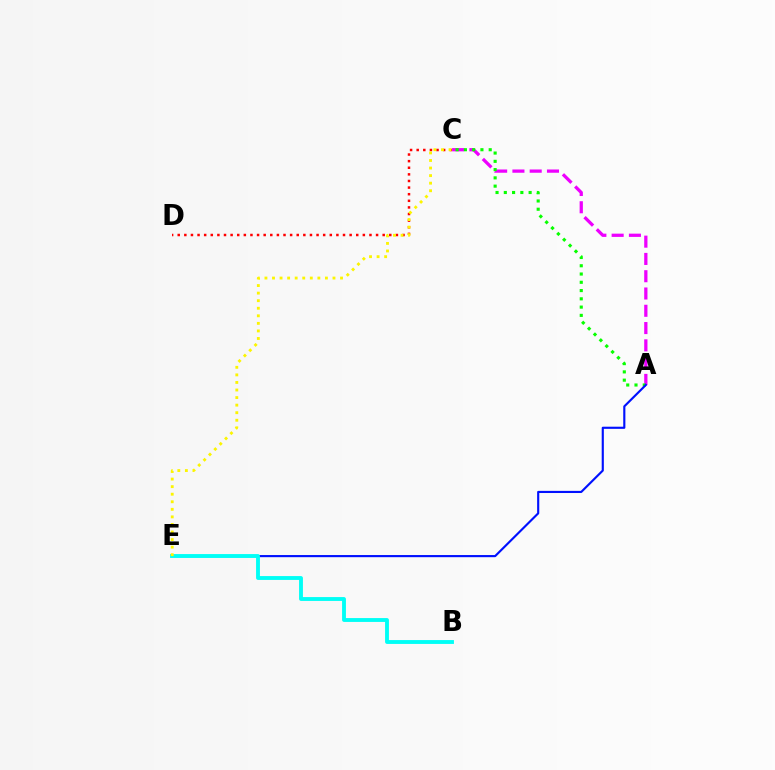{('C', 'D'): [{'color': '#ff0000', 'line_style': 'dotted', 'thickness': 1.8}], ('A', 'C'): [{'color': '#ee00ff', 'line_style': 'dashed', 'thickness': 2.35}, {'color': '#08ff00', 'line_style': 'dotted', 'thickness': 2.25}], ('A', 'E'): [{'color': '#0010ff', 'line_style': 'solid', 'thickness': 1.54}], ('B', 'E'): [{'color': '#00fff6', 'line_style': 'solid', 'thickness': 2.78}], ('C', 'E'): [{'color': '#fcf500', 'line_style': 'dotted', 'thickness': 2.05}]}